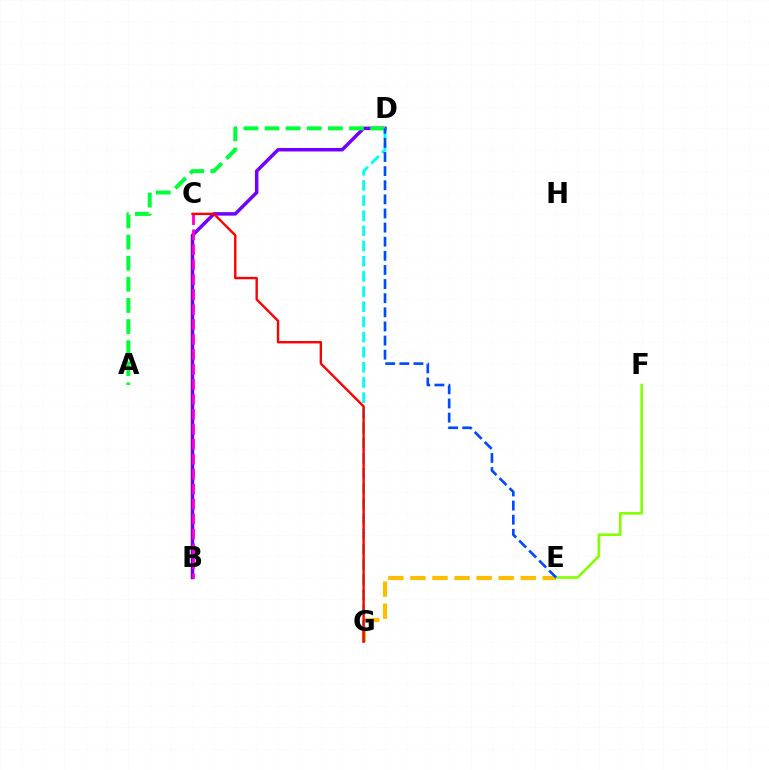{('B', 'D'): [{'color': '#7200ff', 'line_style': 'solid', 'thickness': 2.51}], ('B', 'C'): [{'color': '#ff00cf', 'line_style': 'dashed', 'thickness': 2.03}], ('E', 'G'): [{'color': '#ffbd00', 'line_style': 'dashed', 'thickness': 3.0}], ('E', 'F'): [{'color': '#84ff00', 'line_style': 'solid', 'thickness': 1.89}], ('A', 'D'): [{'color': '#00ff39', 'line_style': 'dashed', 'thickness': 2.87}], ('D', 'G'): [{'color': '#00fff6', 'line_style': 'dashed', 'thickness': 2.06}], ('D', 'E'): [{'color': '#004bff', 'line_style': 'dashed', 'thickness': 1.92}], ('C', 'G'): [{'color': '#ff0000', 'line_style': 'solid', 'thickness': 1.72}]}